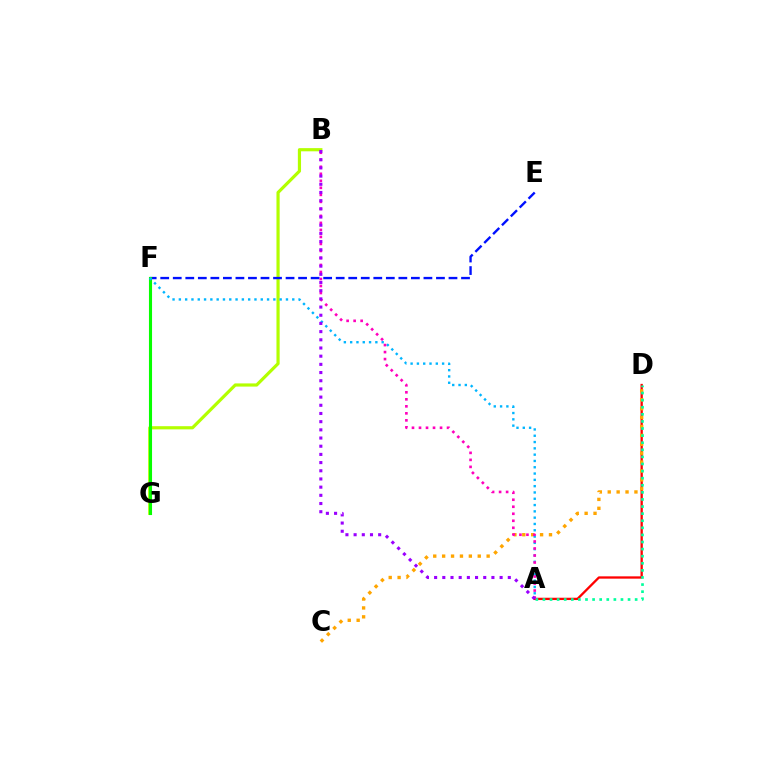{('B', 'G'): [{'color': '#b3ff00', 'line_style': 'solid', 'thickness': 2.29}], ('E', 'F'): [{'color': '#0010ff', 'line_style': 'dashed', 'thickness': 1.7}], ('A', 'D'): [{'color': '#ff0000', 'line_style': 'solid', 'thickness': 1.66}, {'color': '#00ff9d', 'line_style': 'dotted', 'thickness': 1.93}], ('C', 'D'): [{'color': '#ffa500', 'line_style': 'dotted', 'thickness': 2.42}], ('F', 'G'): [{'color': '#08ff00', 'line_style': 'solid', 'thickness': 2.23}], ('A', 'F'): [{'color': '#00b5ff', 'line_style': 'dotted', 'thickness': 1.71}], ('A', 'B'): [{'color': '#ff00bd', 'line_style': 'dotted', 'thickness': 1.91}, {'color': '#9b00ff', 'line_style': 'dotted', 'thickness': 2.22}]}